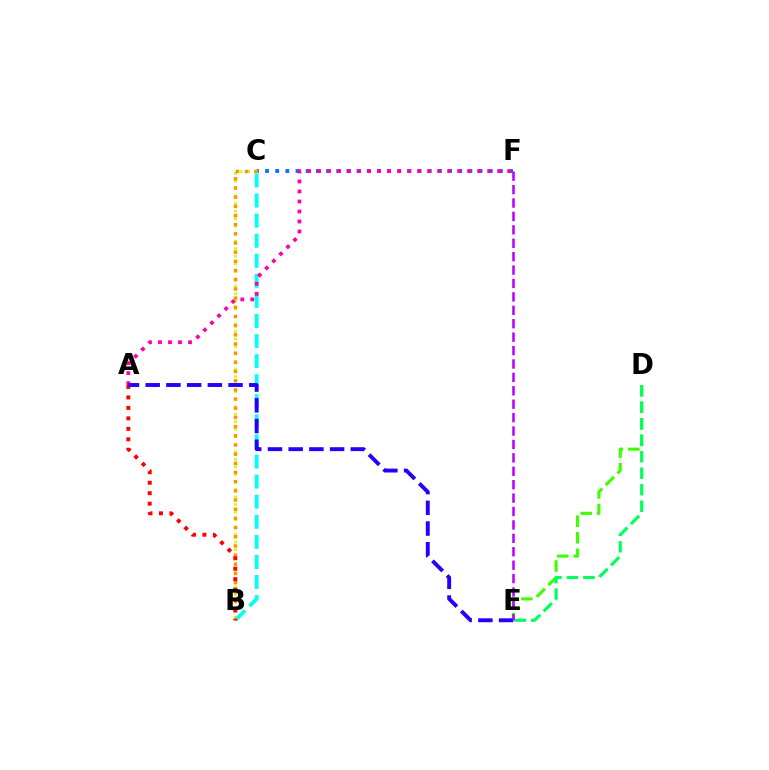{('D', 'E'): [{'color': '#3dff00', 'line_style': 'dashed', 'thickness': 2.25}, {'color': '#00ff5c', 'line_style': 'dashed', 'thickness': 2.24}], ('C', 'F'): [{'color': '#0074ff', 'line_style': 'dotted', 'thickness': 2.76}], ('B', 'C'): [{'color': '#d1ff00', 'line_style': 'dotted', 'thickness': 2.04}, {'color': '#00fff6', 'line_style': 'dashed', 'thickness': 2.73}, {'color': '#ff9400', 'line_style': 'dotted', 'thickness': 2.49}], ('A', 'F'): [{'color': '#ff00ac', 'line_style': 'dotted', 'thickness': 2.72}], ('A', 'B'): [{'color': '#ff0000', 'line_style': 'dotted', 'thickness': 2.84}], ('A', 'E'): [{'color': '#2500ff', 'line_style': 'dashed', 'thickness': 2.81}], ('E', 'F'): [{'color': '#b900ff', 'line_style': 'dashed', 'thickness': 1.82}]}